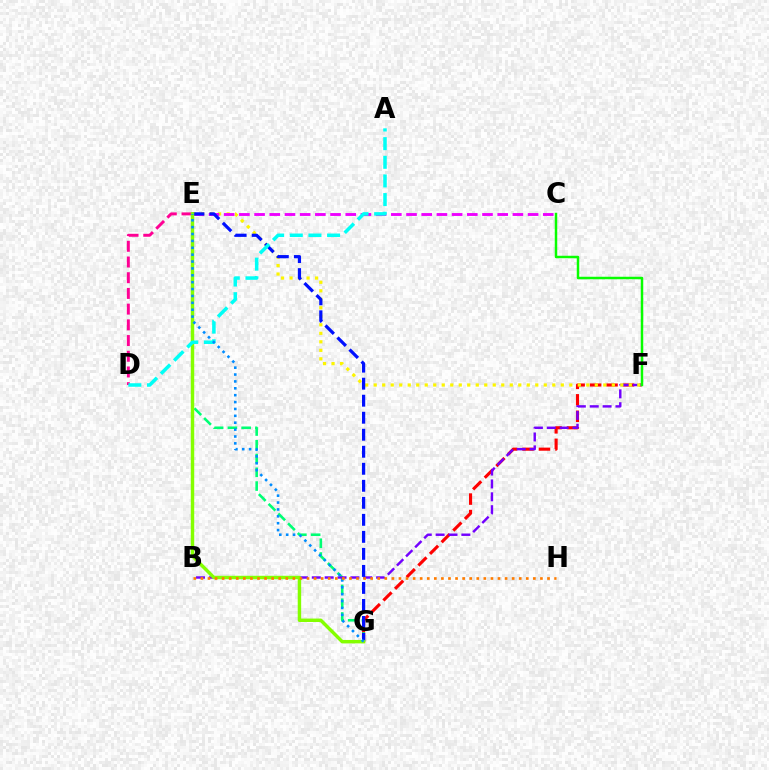{('F', 'G'): [{'color': '#ff0000', 'line_style': 'dashed', 'thickness': 2.24}], ('E', 'G'): [{'color': '#00ff74', 'line_style': 'dashed', 'thickness': 1.87}, {'color': '#0010ff', 'line_style': 'dashed', 'thickness': 2.31}, {'color': '#84ff00', 'line_style': 'solid', 'thickness': 2.47}, {'color': '#008cff', 'line_style': 'dotted', 'thickness': 1.87}], ('B', 'F'): [{'color': '#7200ff', 'line_style': 'dashed', 'thickness': 1.75}], ('D', 'E'): [{'color': '#ff0094', 'line_style': 'dashed', 'thickness': 2.13}], ('E', 'F'): [{'color': '#fcf500', 'line_style': 'dotted', 'thickness': 2.31}], ('C', 'E'): [{'color': '#ee00ff', 'line_style': 'dashed', 'thickness': 2.06}], ('C', 'F'): [{'color': '#08ff00', 'line_style': 'solid', 'thickness': 1.78}], ('A', 'D'): [{'color': '#00fff6', 'line_style': 'dashed', 'thickness': 2.53}], ('B', 'H'): [{'color': '#ff7c00', 'line_style': 'dotted', 'thickness': 1.92}]}